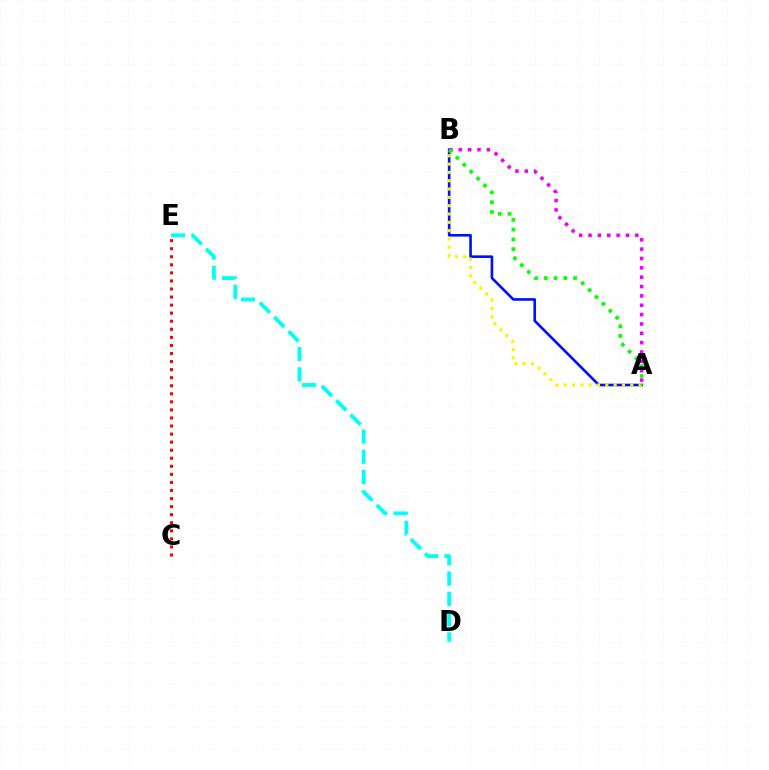{('A', 'B'): [{'color': '#0010ff', 'line_style': 'solid', 'thickness': 1.89}, {'color': '#ee00ff', 'line_style': 'dotted', 'thickness': 2.54}, {'color': '#fcf500', 'line_style': 'dotted', 'thickness': 2.26}, {'color': '#08ff00', 'line_style': 'dotted', 'thickness': 2.65}], ('D', 'E'): [{'color': '#00fff6', 'line_style': 'dashed', 'thickness': 2.75}], ('C', 'E'): [{'color': '#ff0000', 'line_style': 'dotted', 'thickness': 2.19}]}